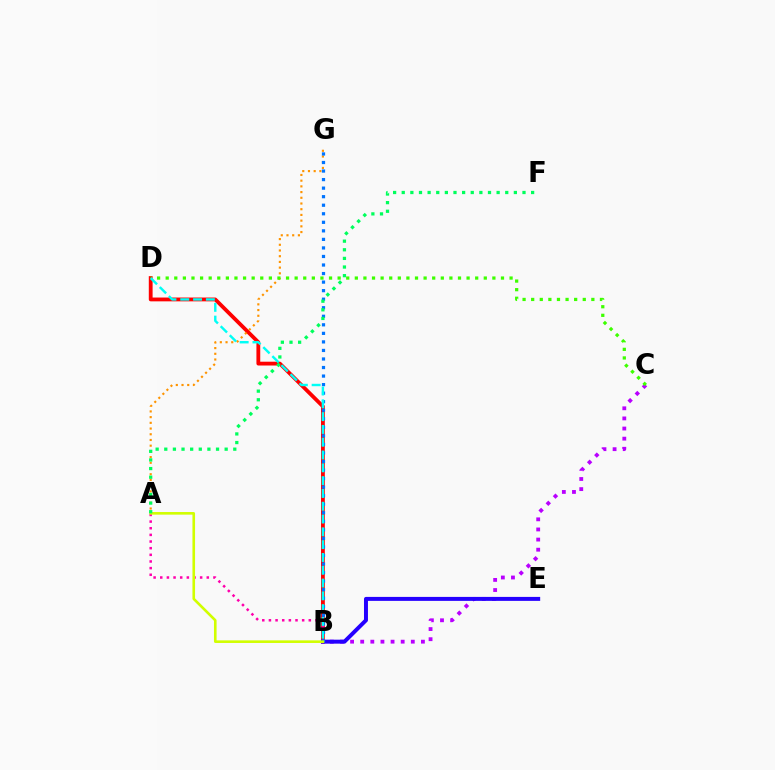{('B', 'D'): [{'color': '#ff0000', 'line_style': 'solid', 'thickness': 2.74}, {'color': '#00fff6', 'line_style': 'dashed', 'thickness': 1.74}], ('A', 'B'): [{'color': '#ff00ac', 'line_style': 'dotted', 'thickness': 1.81}, {'color': '#d1ff00', 'line_style': 'solid', 'thickness': 1.88}], ('B', 'C'): [{'color': '#b900ff', 'line_style': 'dotted', 'thickness': 2.75}], ('B', 'E'): [{'color': '#2500ff', 'line_style': 'solid', 'thickness': 2.85}], ('A', 'G'): [{'color': '#ff9400', 'line_style': 'dotted', 'thickness': 1.55}], ('B', 'G'): [{'color': '#0074ff', 'line_style': 'dotted', 'thickness': 2.32}], ('C', 'D'): [{'color': '#3dff00', 'line_style': 'dotted', 'thickness': 2.34}], ('A', 'F'): [{'color': '#00ff5c', 'line_style': 'dotted', 'thickness': 2.34}]}